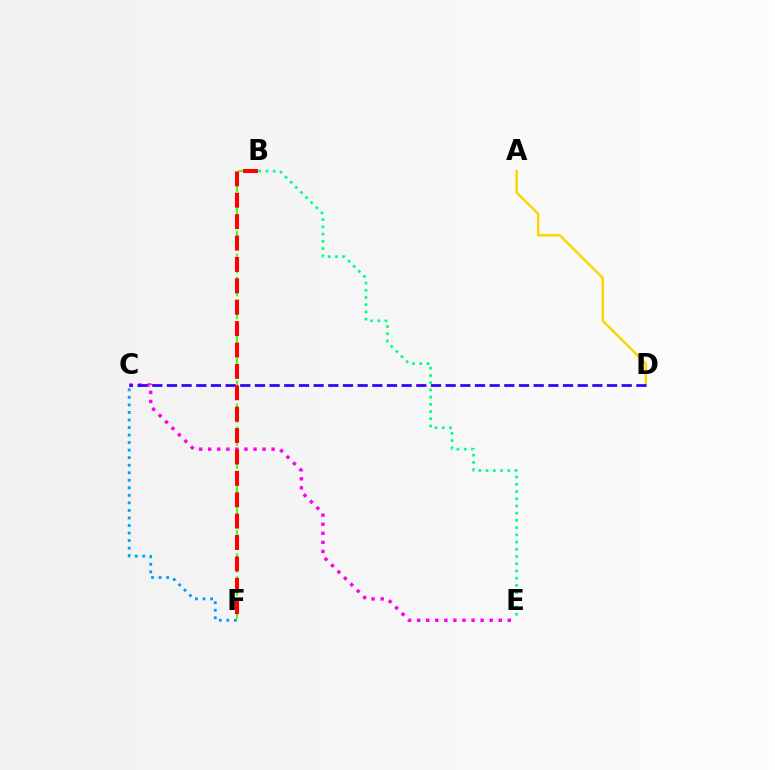{('B', 'F'): [{'color': '#4fff00', 'line_style': 'dashed', 'thickness': 1.56}, {'color': '#ff0000', 'line_style': 'dashed', 'thickness': 2.91}], ('C', 'F'): [{'color': '#009eff', 'line_style': 'dotted', 'thickness': 2.05}], ('A', 'D'): [{'color': '#ffd500', 'line_style': 'solid', 'thickness': 1.81}], ('C', 'E'): [{'color': '#ff00ed', 'line_style': 'dotted', 'thickness': 2.46}], ('C', 'D'): [{'color': '#3700ff', 'line_style': 'dashed', 'thickness': 1.99}], ('B', 'E'): [{'color': '#00ff86', 'line_style': 'dotted', 'thickness': 1.96}]}